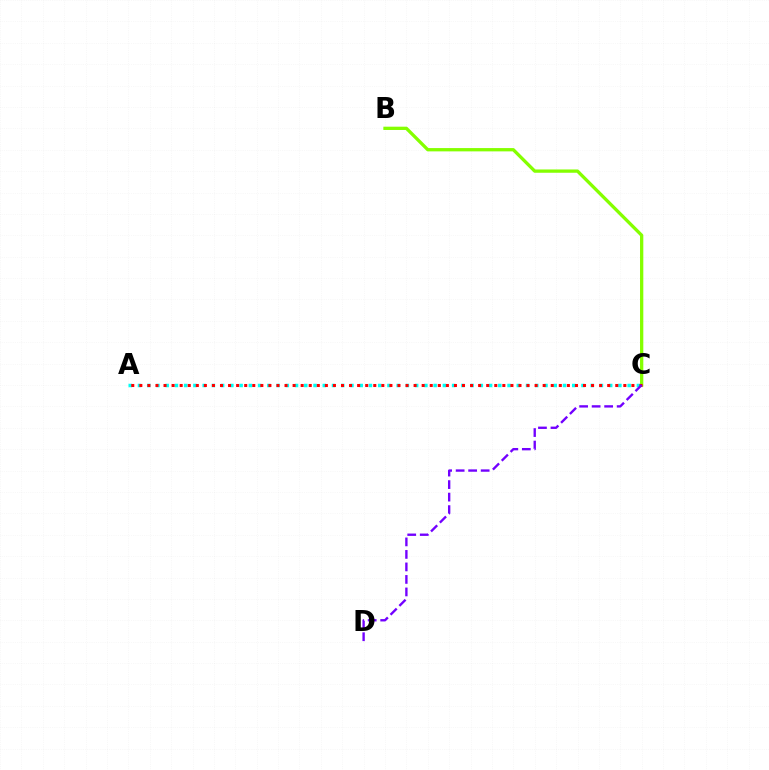{('B', 'C'): [{'color': '#84ff00', 'line_style': 'solid', 'thickness': 2.37}], ('A', 'C'): [{'color': '#00fff6', 'line_style': 'dotted', 'thickness': 2.51}, {'color': '#ff0000', 'line_style': 'dotted', 'thickness': 2.19}], ('C', 'D'): [{'color': '#7200ff', 'line_style': 'dashed', 'thickness': 1.7}]}